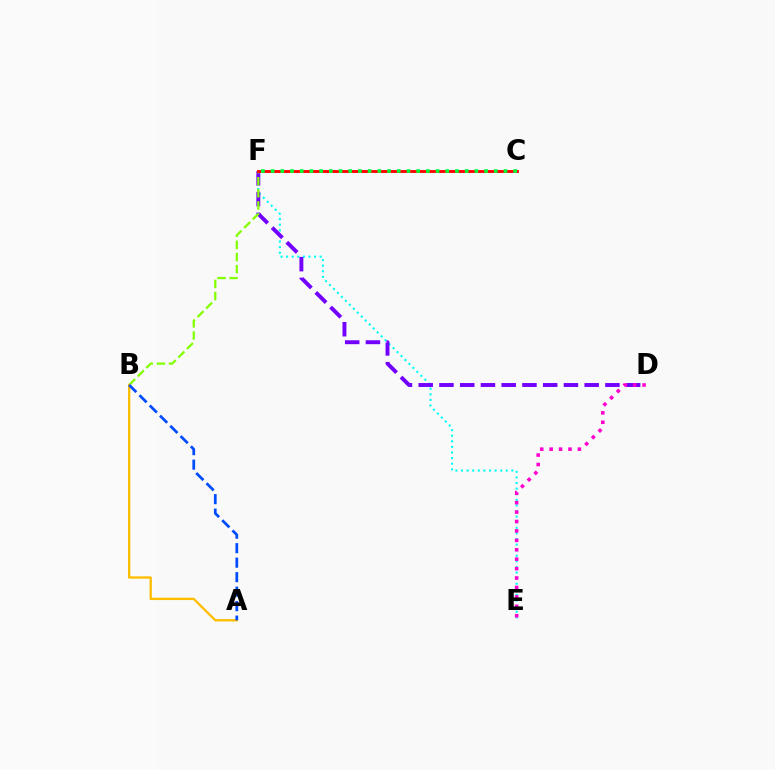{('E', 'F'): [{'color': '#00fff6', 'line_style': 'dotted', 'thickness': 1.52}], ('D', 'F'): [{'color': '#7200ff', 'line_style': 'dashed', 'thickness': 2.82}], ('B', 'F'): [{'color': '#84ff00', 'line_style': 'dashed', 'thickness': 1.64}], ('A', 'B'): [{'color': '#ffbd00', 'line_style': 'solid', 'thickness': 1.66}, {'color': '#004bff', 'line_style': 'dashed', 'thickness': 1.97}], ('D', 'E'): [{'color': '#ff00cf', 'line_style': 'dotted', 'thickness': 2.56}], ('C', 'F'): [{'color': '#ff0000', 'line_style': 'solid', 'thickness': 2.05}, {'color': '#00ff39', 'line_style': 'dotted', 'thickness': 2.64}]}